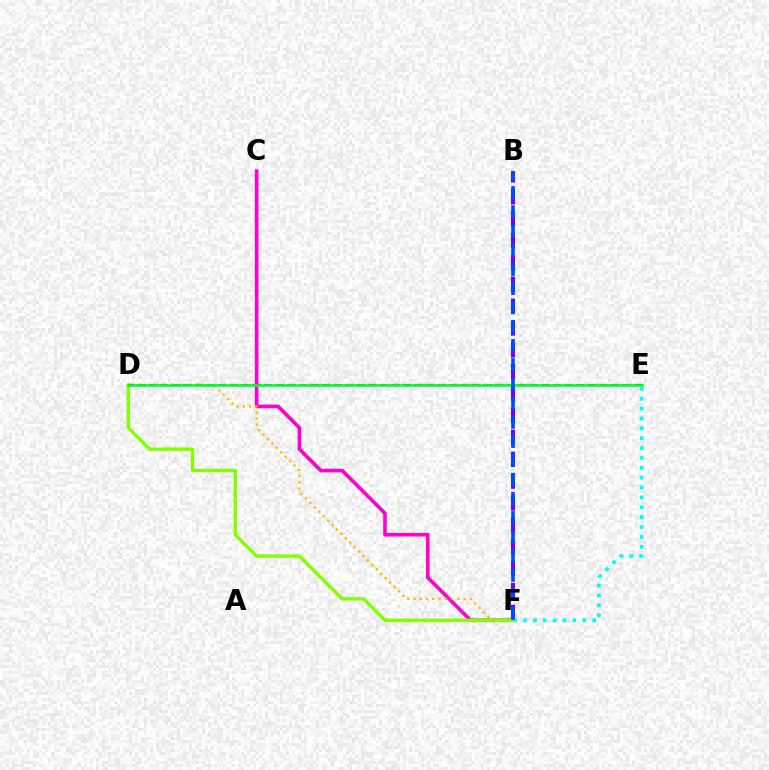{('C', 'F'): [{'color': '#ff00cf', 'line_style': 'solid', 'thickness': 2.59}], ('D', 'F'): [{'color': '#ffbd00', 'line_style': 'dotted', 'thickness': 1.7}, {'color': '#84ff00', 'line_style': 'solid', 'thickness': 2.4}], ('B', 'F'): [{'color': '#7200ff', 'line_style': 'dashed', 'thickness': 2.97}, {'color': '#004bff', 'line_style': 'dashed', 'thickness': 2.6}], ('E', 'F'): [{'color': '#00fff6', 'line_style': 'dotted', 'thickness': 2.68}], ('D', 'E'): [{'color': '#ff0000', 'line_style': 'dashed', 'thickness': 1.57}, {'color': '#00ff39', 'line_style': 'solid', 'thickness': 1.93}]}